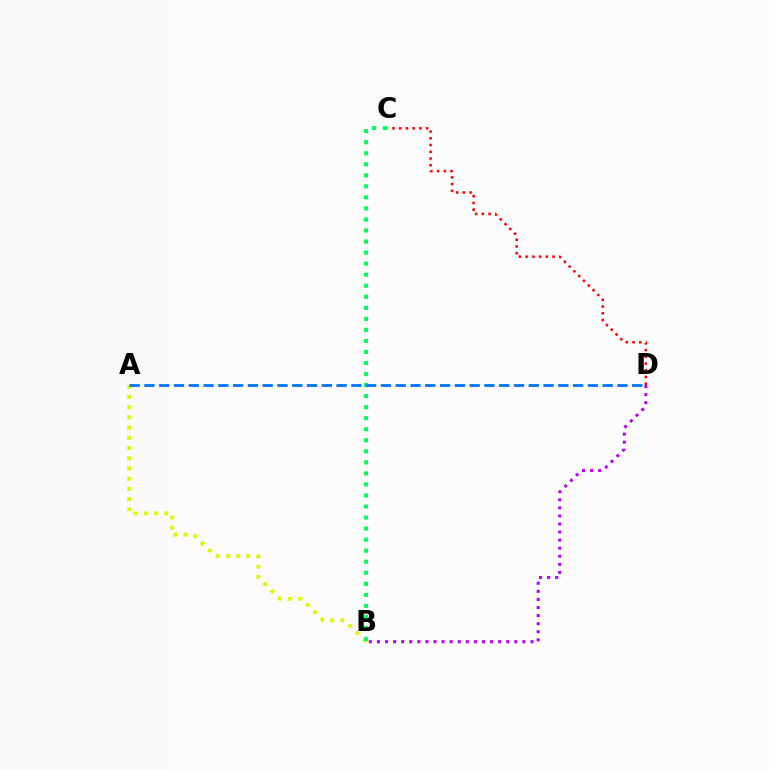{('C', 'D'): [{'color': '#ff0000', 'line_style': 'dotted', 'thickness': 1.83}], ('A', 'B'): [{'color': '#d1ff00', 'line_style': 'dotted', 'thickness': 2.78}], ('B', 'C'): [{'color': '#00ff5c', 'line_style': 'dotted', 'thickness': 3.0}], ('B', 'D'): [{'color': '#b900ff', 'line_style': 'dotted', 'thickness': 2.2}], ('A', 'D'): [{'color': '#0074ff', 'line_style': 'dashed', 'thickness': 2.01}]}